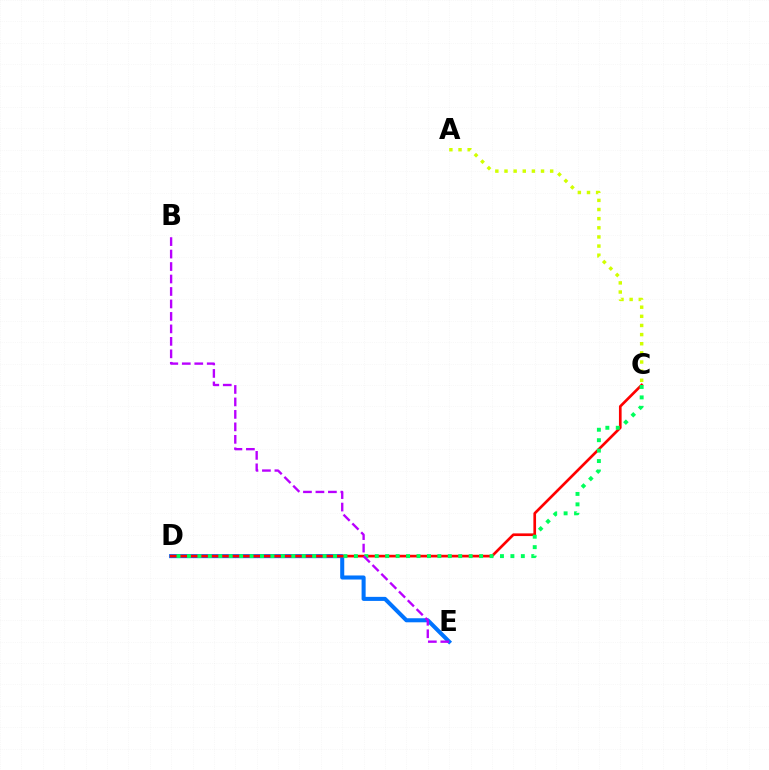{('D', 'E'): [{'color': '#0074ff', 'line_style': 'solid', 'thickness': 2.92}], ('C', 'D'): [{'color': '#ff0000', 'line_style': 'solid', 'thickness': 1.92}, {'color': '#00ff5c', 'line_style': 'dotted', 'thickness': 2.83}], ('A', 'C'): [{'color': '#d1ff00', 'line_style': 'dotted', 'thickness': 2.48}], ('B', 'E'): [{'color': '#b900ff', 'line_style': 'dashed', 'thickness': 1.69}]}